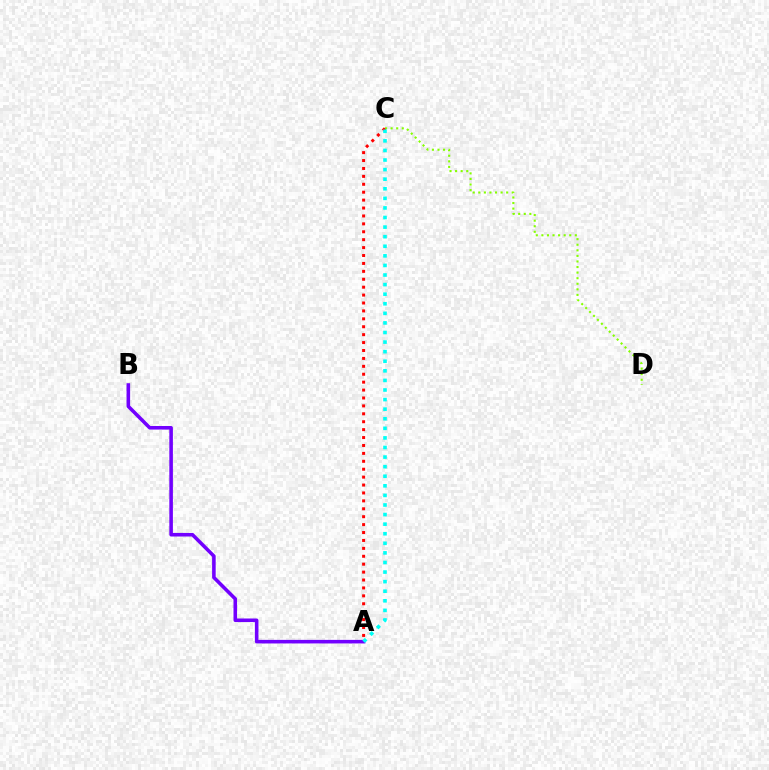{('C', 'D'): [{'color': '#84ff00', 'line_style': 'dotted', 'thickness': 1.51}], ('A', 'B'): [{'color': '#7200ff', 'line_style': 'solid', 'thickness': 2.57}], ('A', 'C'): [{'color': '#ff0000', 'line_style': 'dotted', 'thickness': 2.15}, {'color': '#00fff6', 'line_style': 'dotted', 'thickness': 2.6}]}